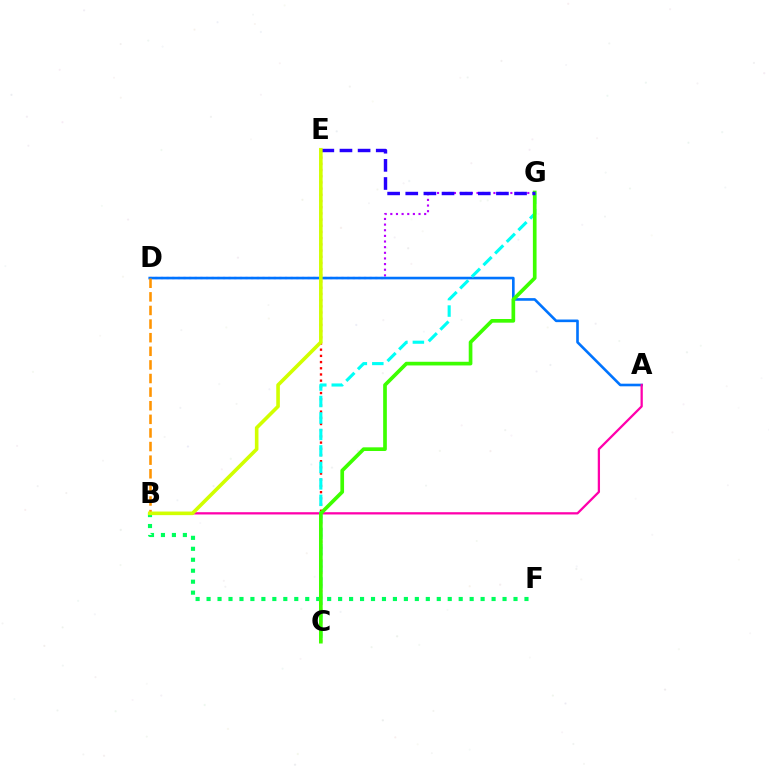{('D', 'G'): [{'color': '#b900ff', 'line_style': 'dotted', 'thickness': 1.53}], ('C', 'E'): [{'color': '#ff0000', 'line_style': 'dotted', 'thickness': 1.68}], ('A', 'D'): [{'color': '#0074ff', 'line_style': 'solid', 'thickness': 1.89}], ('B', 'F'): [{'color': '#00ff5c', 'line_style': 'dotted', 'thickness': 2.98}], ('A', 'B'): [{'color': '#ff00ac', 'line_style': 'solid', 'thickness': 1.63}], ('C', 'G'): [{'color': '#00fff6', 'line_style': 'dashed', 'thickness': 2.24}, {'color': '#3dff00', 'line_style': 'solid', 'thickness': 2.65}], ('B', 'D'): [{'color': '#ff9400', 'line_style': 'dashed', 'thickness': 1.85}], ('E', 'G'): [{'color': '#2500ff', 'line_style': 'dashed', 'thickness': 2.46}], ('B', 'E'): [{'color': '#d1ff00', 'line_style': 'solid', 'thickness': 2.59}]}